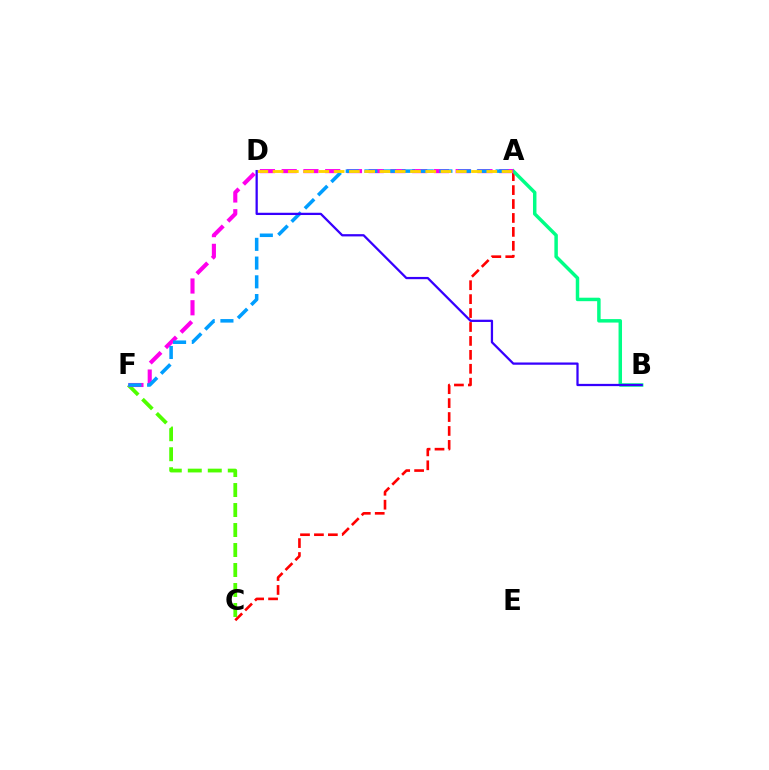{('A', 'C'): [{'color': '#ff0000', 'line_style': 'dashed', 'thickness': 1.89}], ('C', 'F'): [{'color': '#4fff00', 'line_style': 'dashed', 'thickness': 2.72}], ('A', 'B'): [{'color': '#00ff86', 'line_style': 'solid', 'thickness': 2.5}], ('A', 'F'): [{'color': '#ff00ed', 'line_style': 'dashed', 'thickness': 2.95}, {'color': '#009eff', 'line_style': 'dashed', 'thickness': 2.55}], ('A', 'D'): [{'color': '#ffd500', 'line_style': 'dashed', 'thickness': 2.07}], ('B', 'D'): [{'color': '#3700ff', 'line_style': 'solid', 'thickness': 1.63}]}